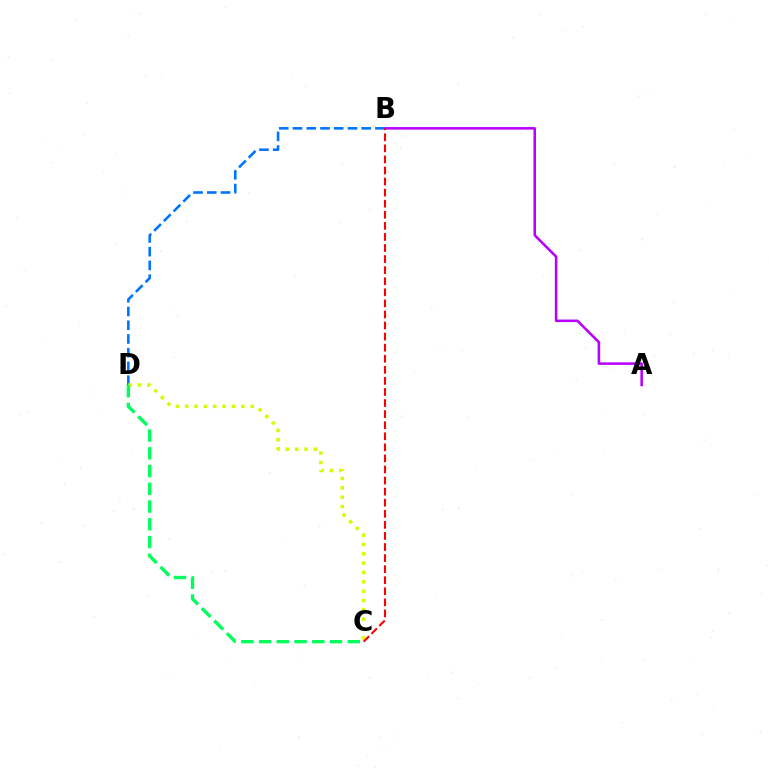{('A', 'B'): [{'color': '#b900ff', 'line_style': 'solid', 'thickness': 1.84}], ('B', 'D'): [{'color': '#0074ff', 'line_style': 'dashed', 'thickness': 1.87}], ('C', 'D'): [{'color': '#d1ff00', 'line_style': 'dotted', 'thickness': 2.54}, {'color': '#00ff5c', 'line_style': 'dashed', 'thickness': 2.41}], ('B', 'C'): [{'color': '#ff0000', 'line_style': 'dashed', 'thickness': 1.5}]}